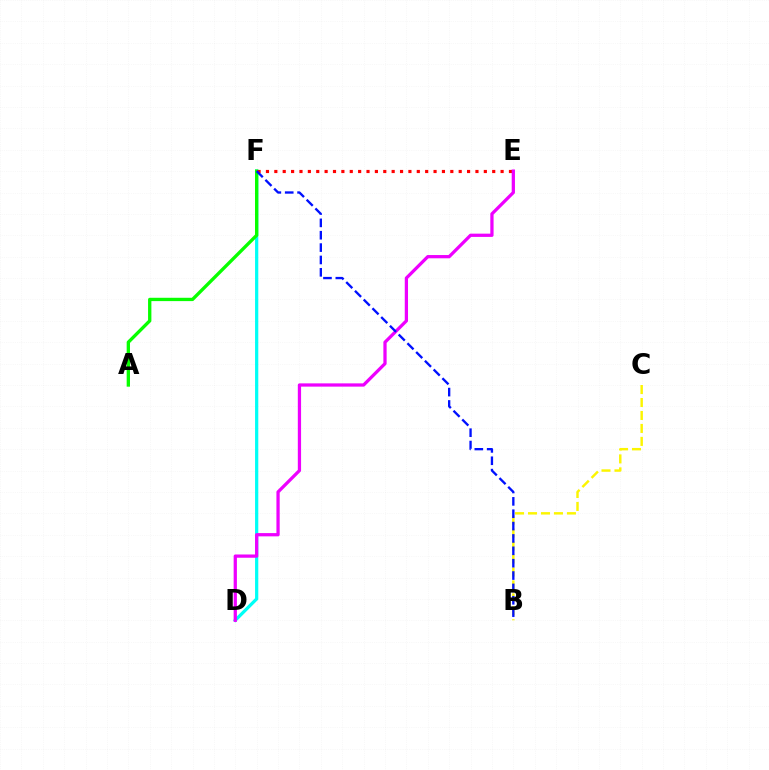{('B', 'C'): [{'color': '#fcf500', 'line_style': 'dashed', 'thickness': 1.76}], ('D', 'F'): [{'color': '#00fff6', 'line_style': 'solid', 'thickness': 2.33}], ('A', 'F'): [{'color': '#08ff00', 'line_style': 'solid', 'thickness': 2.39}], ('E', 'F'): [{'color': '#ff0000', 'line_style': 'dotted', 'thickness': 2.28}], ('D', 'E'): [{'color': '#ee00ff', 'line_style': 'solid', 'thickness': 2.35}], ('B', 'F'): [{'color': '#0010ff', 'line_style': 'dashed', 'thickness': 1.68}]}